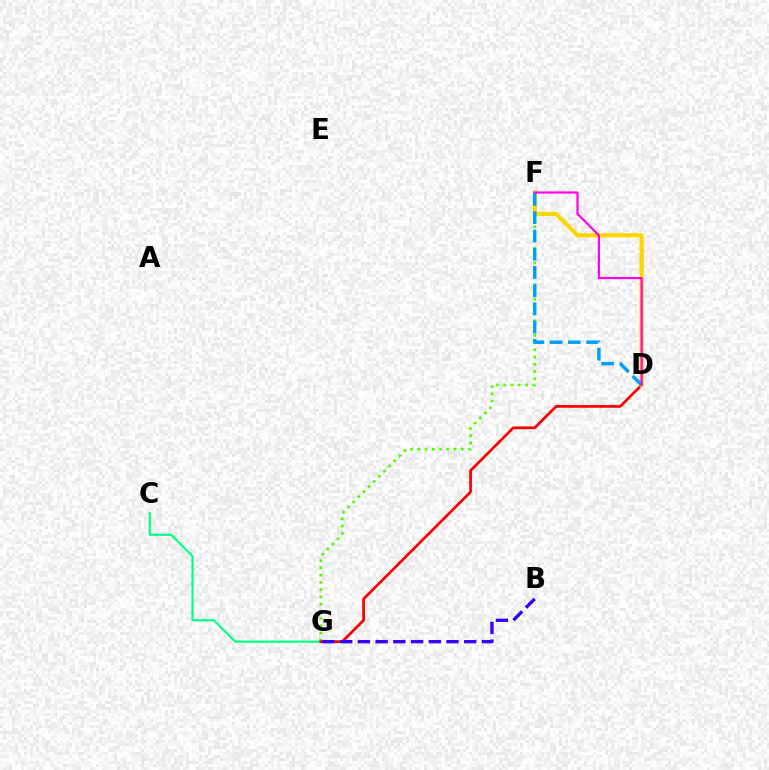{('F', 'G'): [{'color': '#4fff00', 'line_style': 'dotted', 'thickness': 1.97}], ('C', 'G'): [{'color': '#00ff86', 'line_style': 'solid', 'thickness': 1.54}], ('D', 'G'): [{'color': '#ff0000', 'line_style': 'solid', 'thickness': 1.97}], ('D', 'F'): [{'color': '#ffd500', 'line_style': 'solid', 'thickness': 2.99}, {'color': '#009eff', 'line_style': 'dashed', 'thickness': 2.48}, {'color': '#ff00ed', 'line_style': 'solid', 'thickness': 1.58}], ('B', 'G'): [{'color': '#3700ff', 'line_style': 'dashed', 'thickness': 2.41}]}